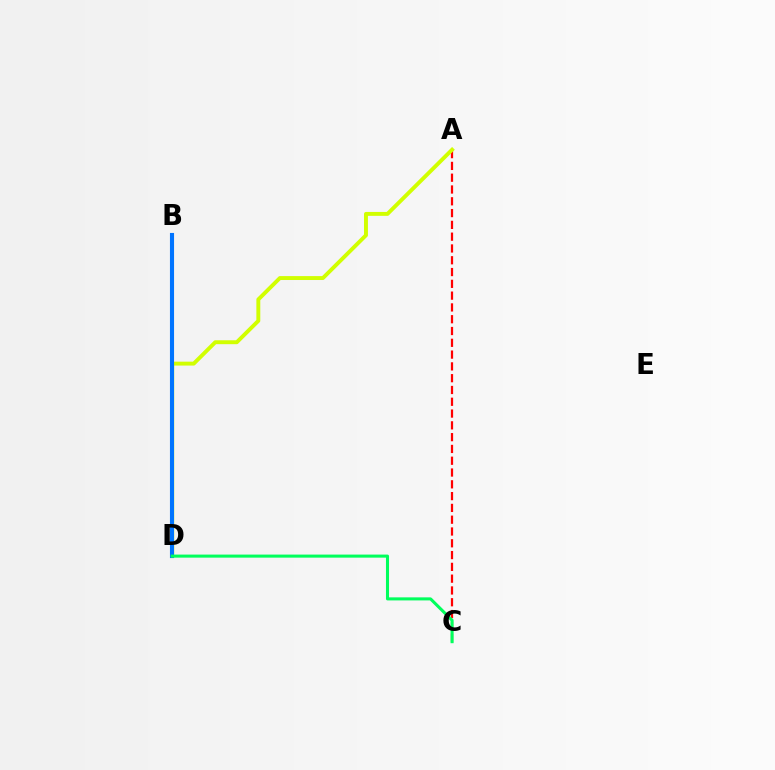{('A', 'C'): [{'color': '#ff0000', 'line_style': 'dashed', 'thickness': 1.6}], ('A', 'D'): [{'color': '#d1ff00', 'line_style': 'solid', 'thickness': 2.82}], ('B', 'D'): [{'color': '#b900ff', 'line_style': 'dotted', 'thickness': 1.64}, {'color': '#0074ff', 'line_style': 'solid', 'thickness': 2.95}], ('C', 'D'): [{'color': '#00ff5c', 'line_style': 'solid', 'thickness': 2.2}]}